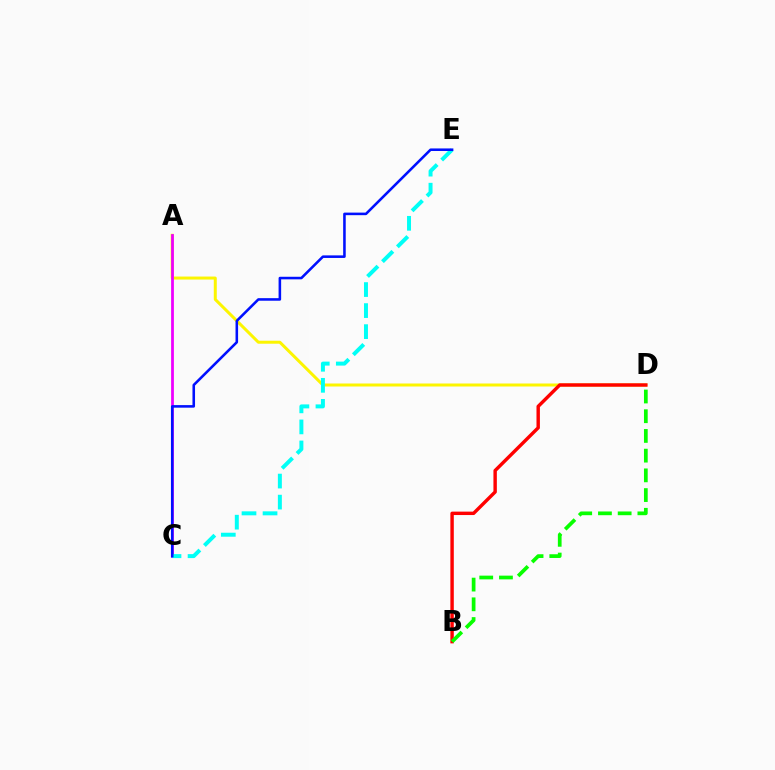{('A', 'D'): [{'color': '#fcf500', 'line_style': 'solid', 'thickness': 2.16}], ('B', 'D'): [{'color': '#ff0000', 'line_style': 'solid', 'thickness': 2.46}, {'color': '#08ff00', 'line_style': 'dashed', 'thickness': 2.68}], ('A', 'C'): [{'color': '#ee00ff', 'line_style': 'solid', 'thickness': 1.99}], ('C', 'E'): [{'color': '#00fff6', 'line_style': 'dashed', 'thickness': 2.86}, {'color': '#0010ff', 'line_style': 'solid', 'thickness': 1.85}]}